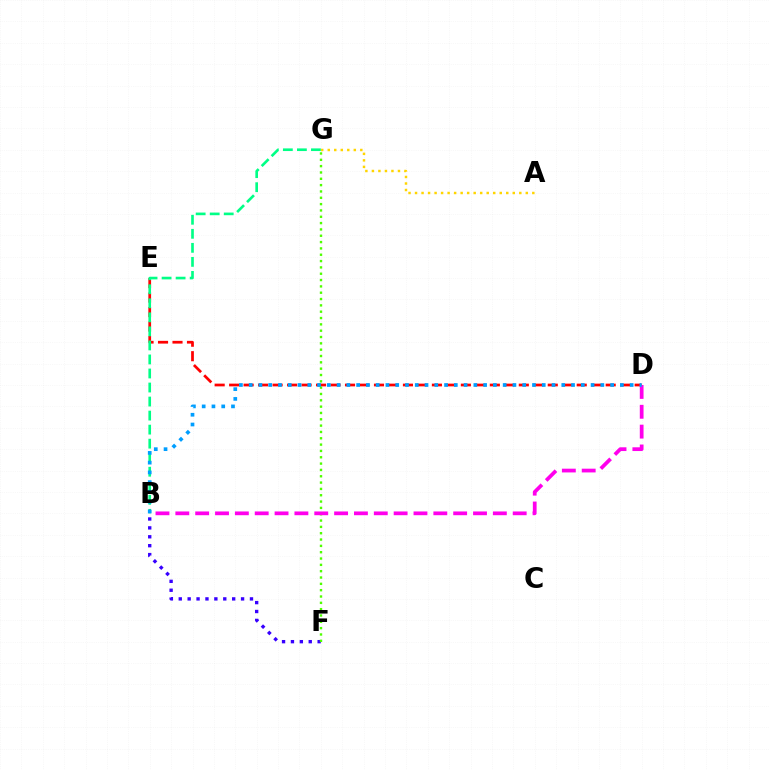{('B', 'F'): [{'color': '#3700ff', 'line_style': 'dotted', 'thickness': 2.42}], ('A', 'G'): [{'color': '#ffd500', 'line_style': 'dotted', 'thickness': 1.77}], ('D', 'E'): [{'color': '#ff0000', 'line_style': 'dashed', 'thickness': 1.97}], ('F', 'G'): [{'color': '#4fff00', 'line_style': 'dotted', 'thickness': 1.72}], ('B', 'D'): [{'color': '#ff00ed', 'line_style': 'dashed', 'thickness': 2.7}, {'color': '#009eff', 'line_style': 'dotted', 'thickness': 2.65}], ('B', 'G'): [{'color': '#00ff86', 'line_style': 'dashed', 'thickness': 1.91}]}